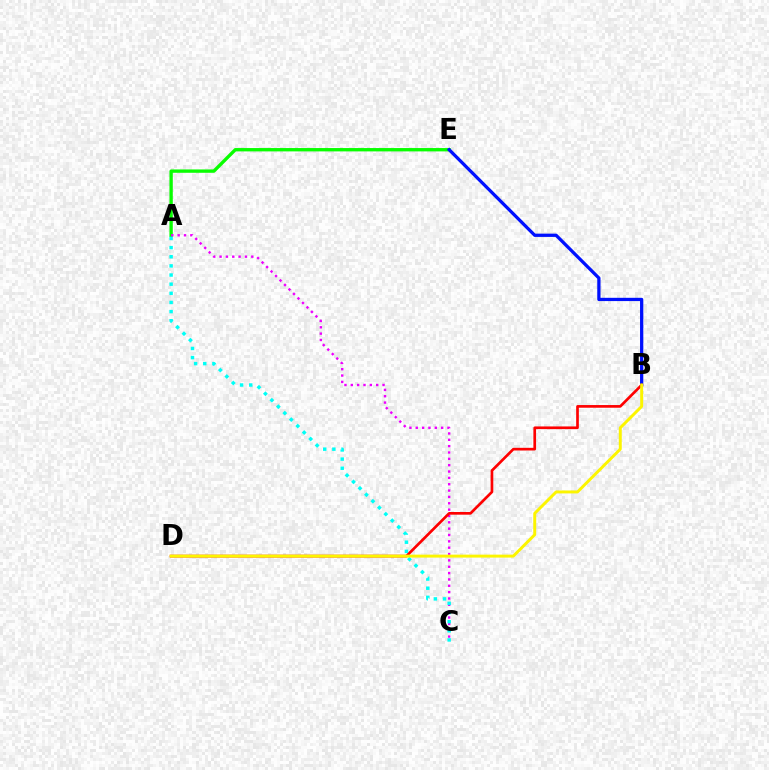{('A', 'E'): [{'color': '#08ff00', 'line_style': 'solid', 'thickness': 2.41}], ('A', 'C'): [{'color': '#ee00ff', 'line_style': 'dotted', 'thickness': 1.72}, {'color': '#00fff6', 'line_style': 'dotted', 'thickness': 2.48}], ('B', 'E'): [{'color': '#0010ff', 'line_style': 'solid', 'thickness': 2.35}], ('B', 'D'): [{'color': '#ff0000', 'line_style': 'solid', 'thickness': 1.93}, {'color': '#fcf500', 'line_style': 'solid', 'thickness': 2.13}]}